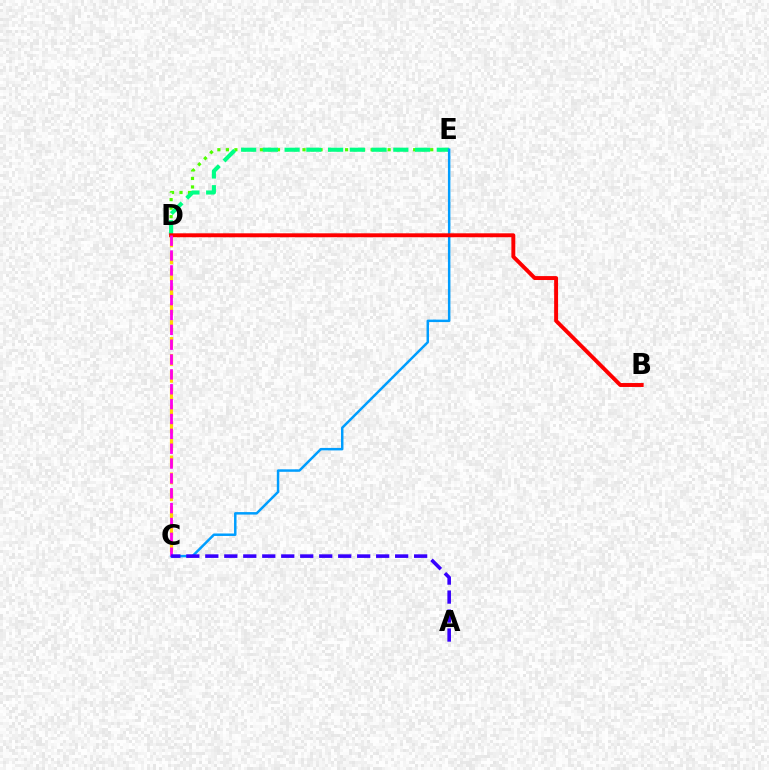{('D', 'E'): [{'color': '#4fff00', 'line_style': 'dotted', 'thickness': 2.31}, {'color': '#00ff86', 'line_style': 'dashed', 'thickness': 2.95}], ('C', 'D'): [{'color': '#ffd500', 'line_style': 'dashed', 'thickness': 2.3}, {'color': '#ff00ed', 'line_style': 'dashed', 'thickness': 2.02}], ('C', 'E'): [{'color': '#009eff', 'line_style': 'solid', 'thickness': 1.79}], ('B', 'D'): [{'color': '#ff0000', 'line_style': 'solid', 'thickness': 2.83}], ('A', 'C'): [{'color': '#3700ff', 'line_style': 'dashed', 'thickness': 2.58}]}